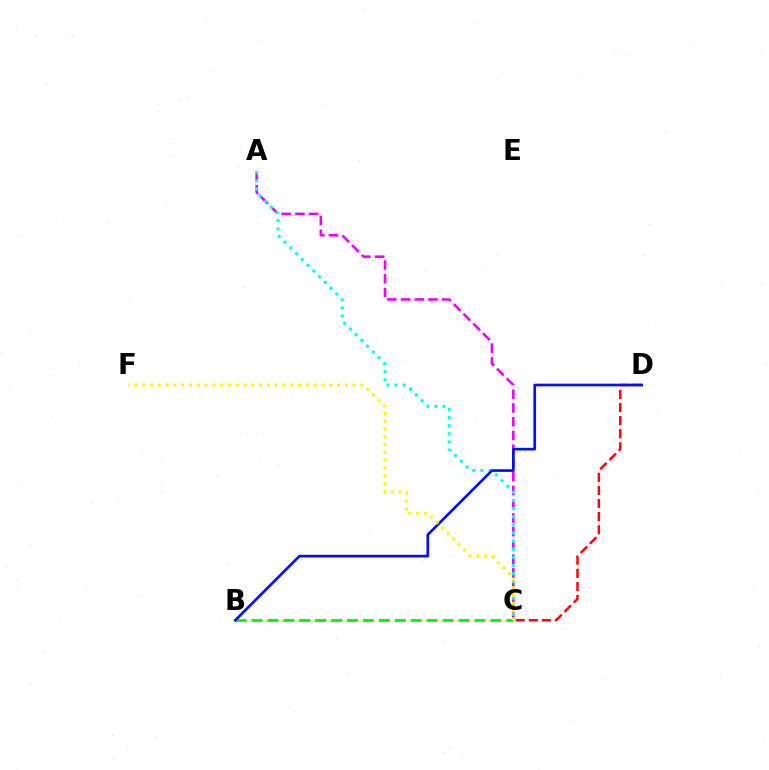{('A', 'C'): [{'color': '#ee00ff', 'line_style': 'dashed', 'thickness': 1.87}, {'color': '#00fff6', 'line_style': 'dotted', 'thickness': 2.21}], ('C', 'D'): [{'color': '#ff0000', 'line_style': 'dashed', 'thickness': 1.78}], ('B', 'C'): [{'color': '#08ff00', 'line_style': 'dashed', 'thickness': 2.16}], ('B', 'D'): [{'color': '#0010ff', 'line_style': 'solid', 'thickness': 1.93}], ('C', 'F'): [{'color': '#fcf500', 'line_style': 'dotted', 'thickness': 2.12}]}